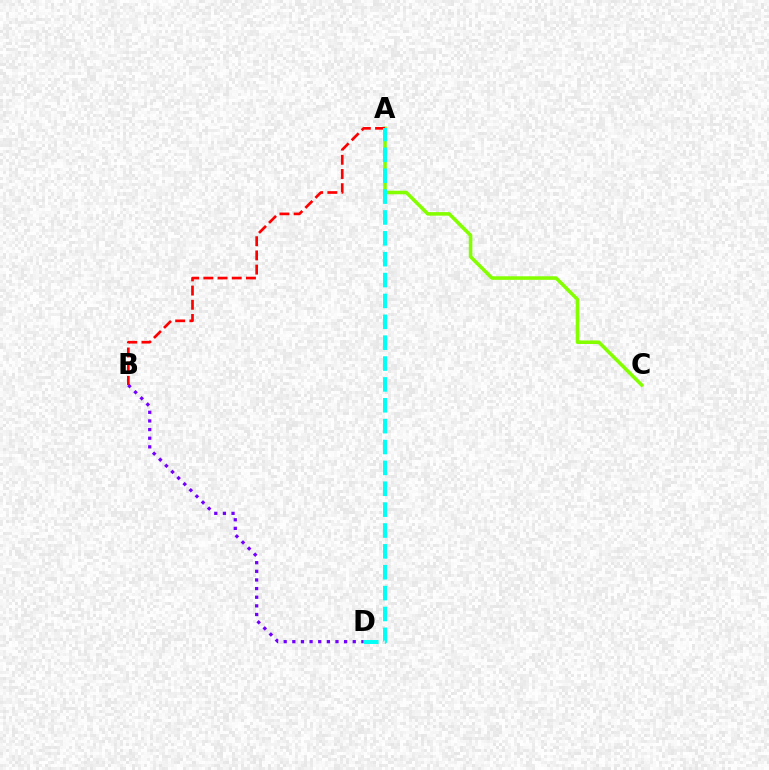{('A', 'C'): [{'color': '#84ff00', 'line_style': 'solid', 'thickness': 2.56}], ('A', 'B'): [{'color': '#ff0000', 'line_style': 'dashed', 'thickness': 1.93}], ('B', 'D'): [{'color': '#7200ff', 'line_style': 'dotted', 'thickness': 2.35}], ('A', 'D'): [{'color': '#00fff6', 'line_style': 'dashed', 'thickness': 2.84}]}